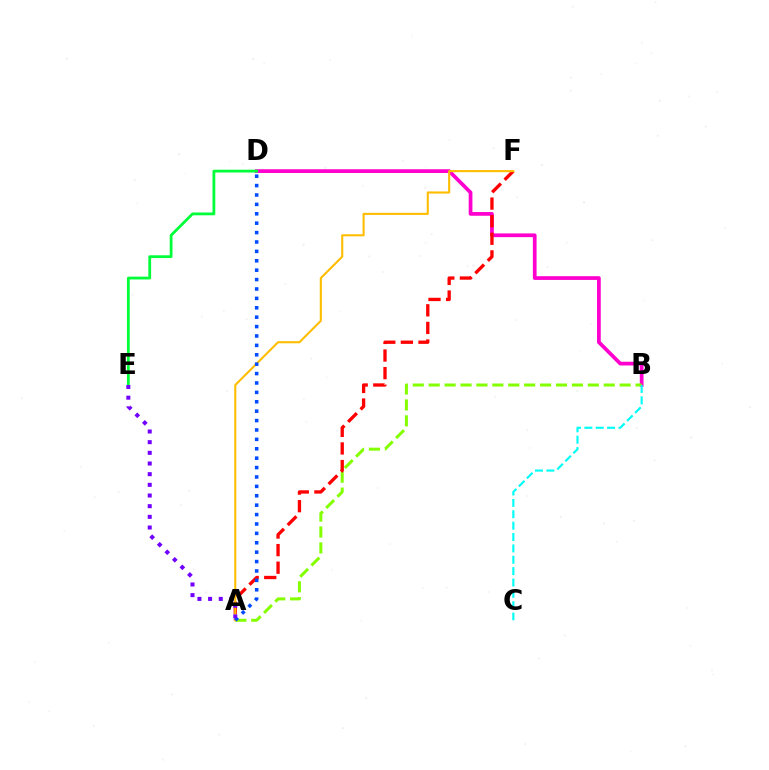{('B', 'D'): [{'color': '#ff00cf', 'line_style': 'solid', 'thickness': 2.69}], ('A', 'B'): [{'color': '#84ff00', 'line_style': 'dashed', 'thickness': 2.16}], ('B', 'C'): [{'color': '#00fff6', 'line_style': 'dashed', 'thickness': 1.54}], ('A', 'F'): [{'color': '#ff0000', 'line_style': 'dashed', 'thickness': 2.39}, {'color': '#ffbd00', 'line_style': 'solid', 'thickness': 1.51}], ('D', 'E'): [{'color': '#00ff39', 'line_style': 'solid', 'thickness': 2.01}], ('A', 'D'): [{'color': '#004bff', 'line_style': 'dotted', 'thickness': 2.55}], ('A', 'E'): [{'color': '#7200ff', 'line_style': 'dotted', 'thickness': 2.9}]}